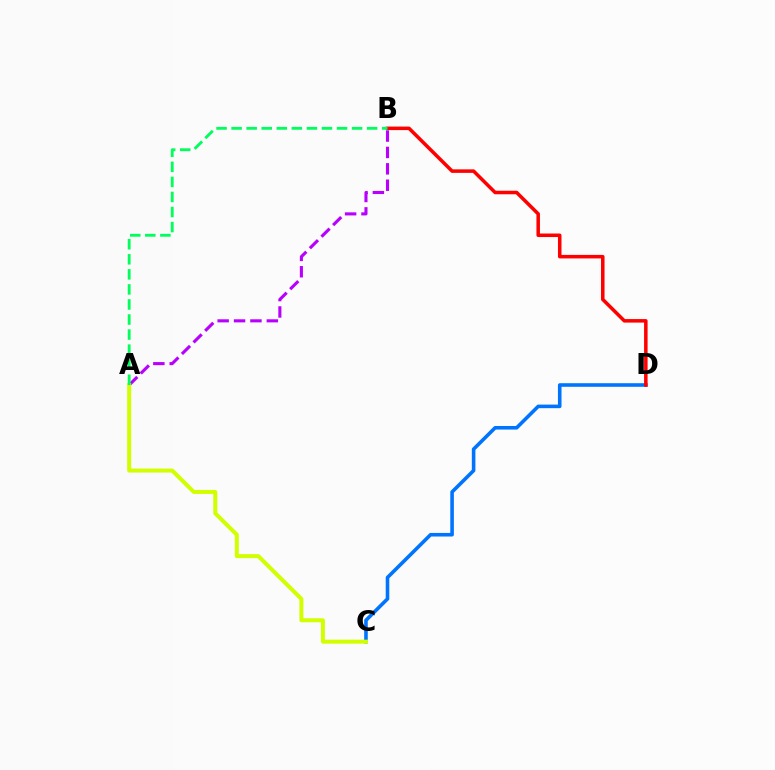{('C', 'D'): [{'color': '#0074ff', 'line_style': 'solid', 'thickness': 2.58}], ('B', 'D'): [{'color': '#ff0000', 'line_style': 'solid', 'thickness': 2.54}], ('A', 'B'): [{'color': '#b900ff', 'line_style': 'dashed', 'thickness': 2.23}, {'color': '#00ff5c', 'line_style': 'dashed', 'thickness': 2.05}], ('A', 'C'): [{'color': '#d1ff00', 'line_style': 'solid', 'thickness': 2.88}]}